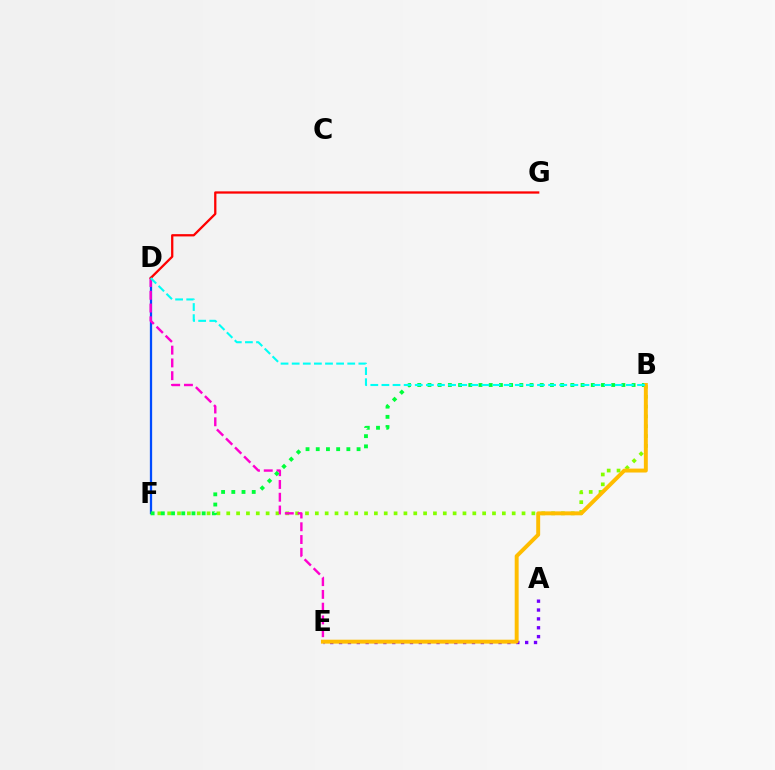{('B', 'F'): [{'color': '#84ff00', 'line_style': 'dotted', 'thickness': 2.67}, {'color': '#00ff39', 'line_style': 'dotted', 'thickness': 2.77}], ('D', 'F'): [{'color': '#004bff', 'line_style': 'solid', 'thickness': 1.64}], ('D', 'E'): [{'color': '#ff00cf', 'line_style': 'dashed', 'thickness': 1.73}], ('A', 'E'): [{'color': '#7200ff', 'line_style': 'dotted', 'thickness': 2.41}], ('B', 'E'): [{'color': '#ffbd00', 'line_style': 'solid', 'thickness': 2.83}], ('D', 'G'): [{'color': '#ff0000', 'line_style': 'solid', 'thickness': 1.64}], ('B', 'D'): [{'color': '#00fff6', 'line_style': 'dashed', 'thickness': 1.51}]}